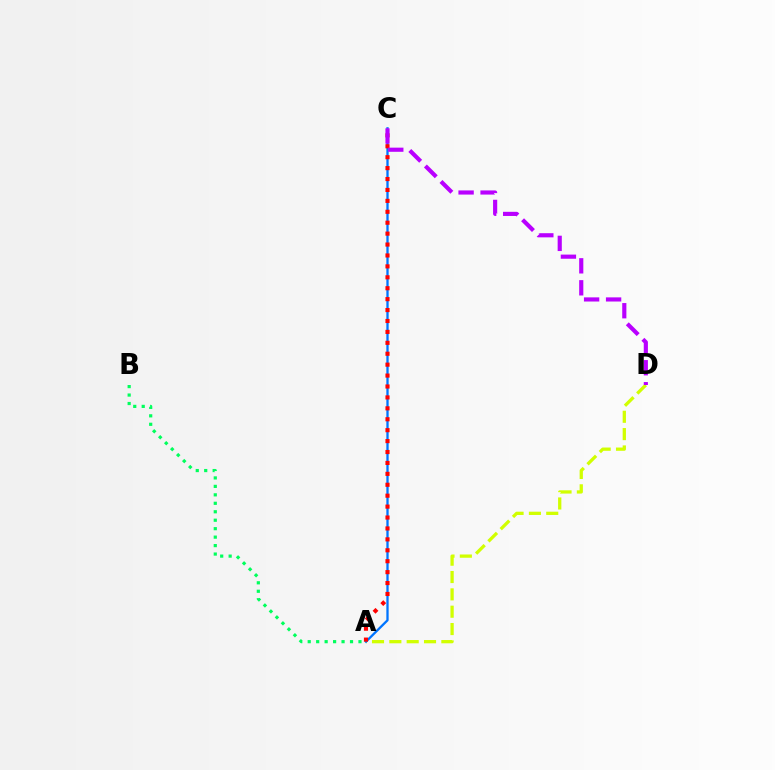{('A', 'D'): [{'color': '#d1ff00', 'line_style': 'dashed', 'thickness': 2.36}], ('A', 'C'): [{'color': '#0074ff', 'line_style': 'solid', 'thickness': 1.65}, {'color': '#ff0000', 'line_style': 'dotted', 'thickness': 2.97}], ('A', 'B'): [{'color': '#00ff5c', 'line_style': 'dotted', 'thickness': 2.3}], ('C', 'D'): [{'color': '#b900ff', 'line_style': 'dashed', 'thickness': 2.99}]}